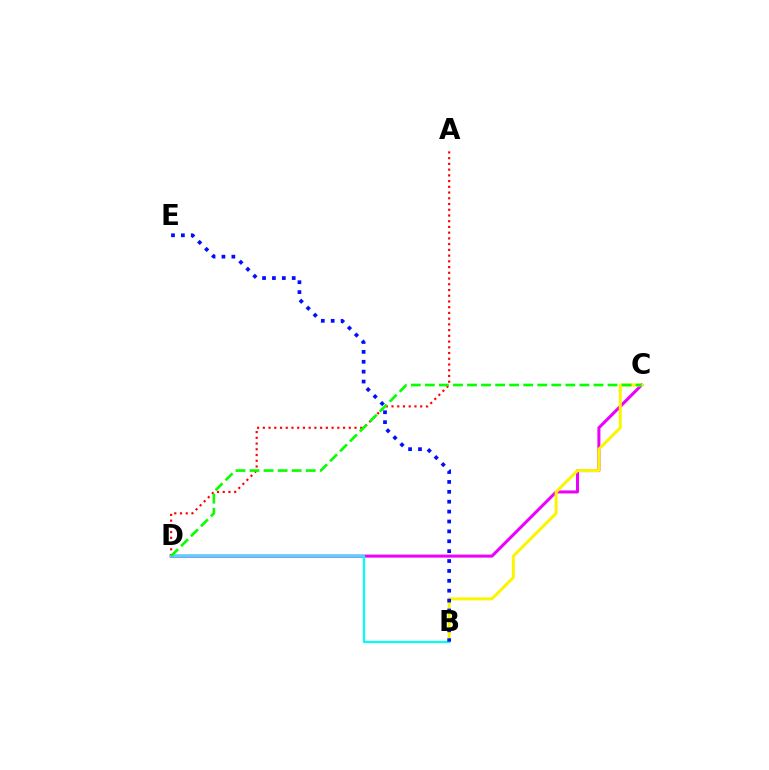{('A', 'D'): [{'color': '#ff0000', 'line_style': 'dotted', 'thickness': 1.56}], ('C', 'D'): [{'color': '#ee00ff', 'line_style': 'solid', 'thickness': 2.18}, {'color': '#08ff00', 'line_style': 'dashed', 'thickness': 1.91}], ('B', 'C'): [{'color': '#fcf500', 'line_style': 'solid', 'thickness': 2.16}], ('B', 'D'): [{'color': '#00fff6', 'line_style': 'solid', 'thickness': 1.59}], ('B', 'E'): [{'color': '#0010ff', 'line_style': 'dotted', 'thickness': 2.69}]}